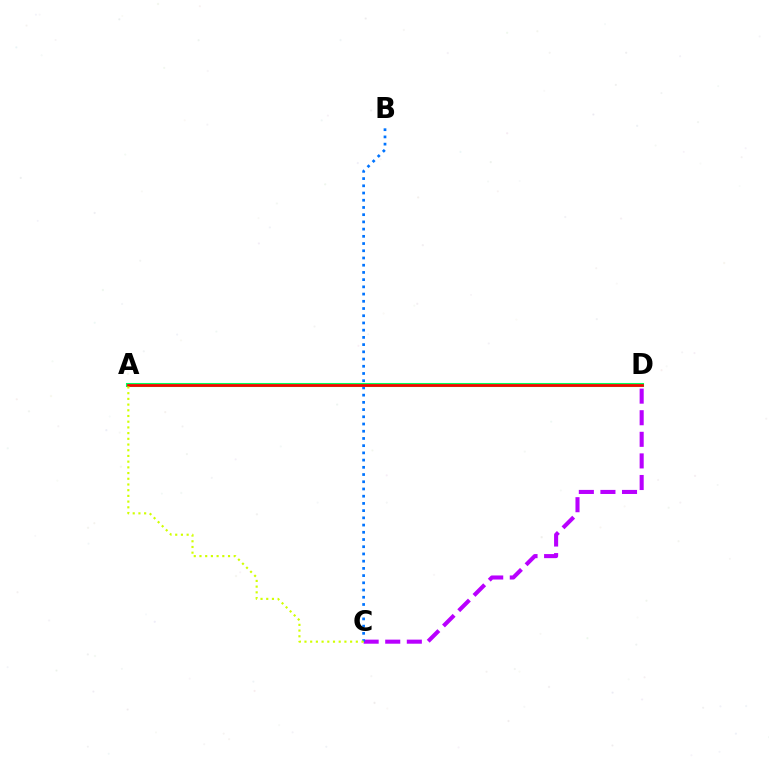{('C', 'D'): [{'color': '#b900ff', 'line_style': 'dashed', 'thickness': 2.93}], ('A', 'D'): [{'color': '#00ff5c', 'line_style': 'solid', 'thickness': 2.93}, {'color': '#ff0000', 'line_style': 'solid', 'thickness': 1.94}], ('B', 'C'): [{'color': '#0074ff', 'line_style': 'dotted', 'thickness': 1.96}], ('A', 'C'): [{'color': '#d1ff00', 'line_style': 'dotted', 'thickness': 1.55}]}